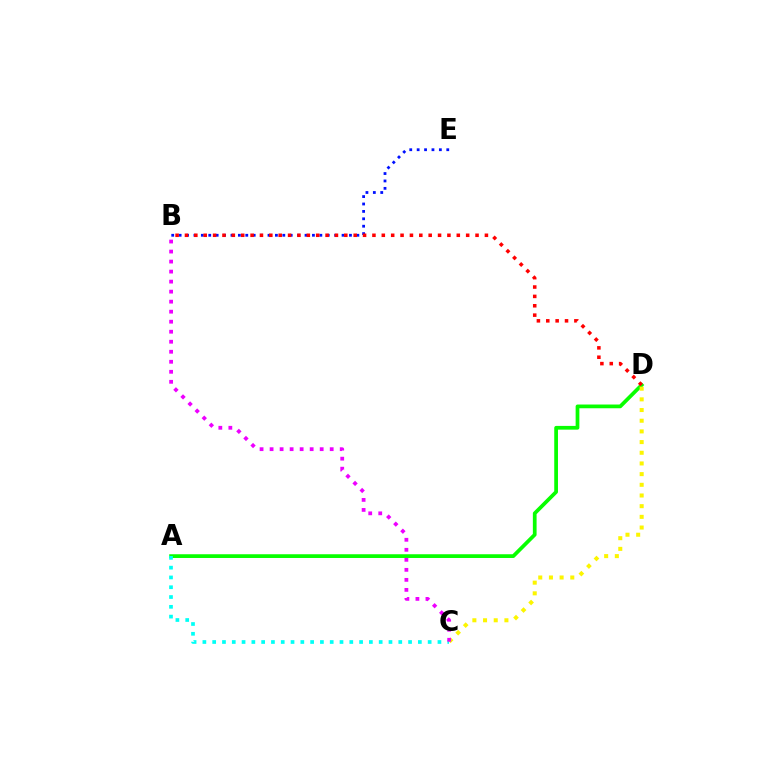{('A', 'D'): [{'color': '#08ff00', 'line_style': 'solid', 'thickness': 2.69}], ('C', 'D'): [{'color': '#fcf500', 'line_style': 'dotted', 'thickness': 2.9}], ('B', 'E'): [{'color': '#0010ff', 'line_style': 'dotted', 'thickness': 2.01}], ('A', 'C'): [{'color': '#00fff6', 'line_style': 'dotted', 'thickness': 2.66}], ('B', 'C'): [{'color': '#ee00ff', 'line_style': 'dotted', 'thickness': 2.72}], ('B', 'D'): [{'color': '#ff0000', 'line_style': 'dotted', 'thickness': 2.55}]}